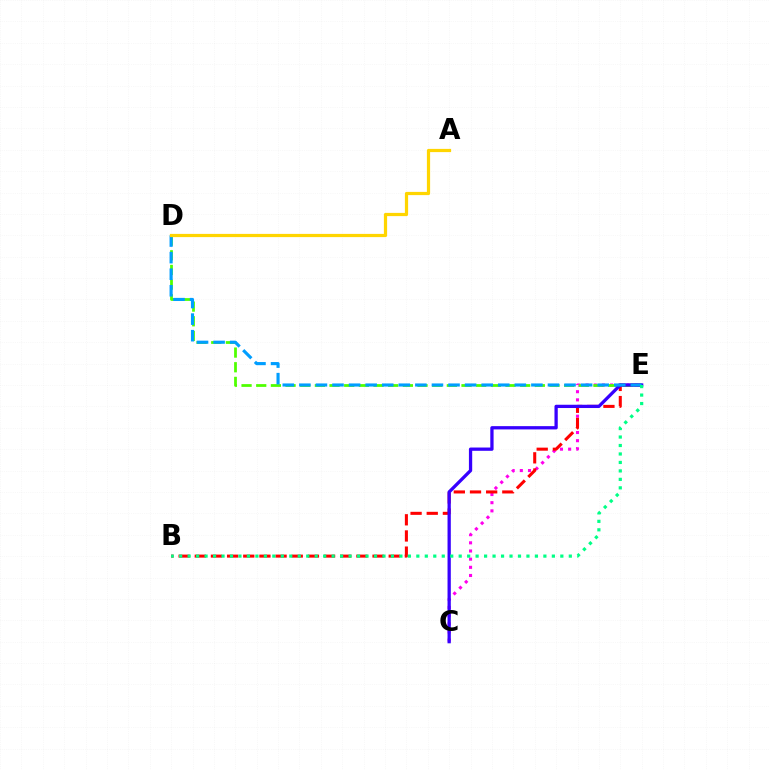{('C', 'E'): [{'color': '#ff00ed', 'line_style': 'dotted', 'thickness': 2.22}, {'color': '#3700ff', 'line_style': 'solid', 'thickness': 2.36}], ('D', 'E'): [{'color': '#4fff00', 'line_style': 'dashed', 'thickness': 1.99}, {'color': '#009eff', 'line_style': 'dashed', 'thickness': 2.25}], ('B', 'E'): [{'color': '#ff0000', 'line_style': 'dashed', 'thickness': 2.2}, {'color': '#00ff86', 'line_style': 'dotted', 'thickness': 2.3}], ('A', 'D'): [{'color': '#ffd500', 'line_style': 'solid', 'thickness': 2.32}]}